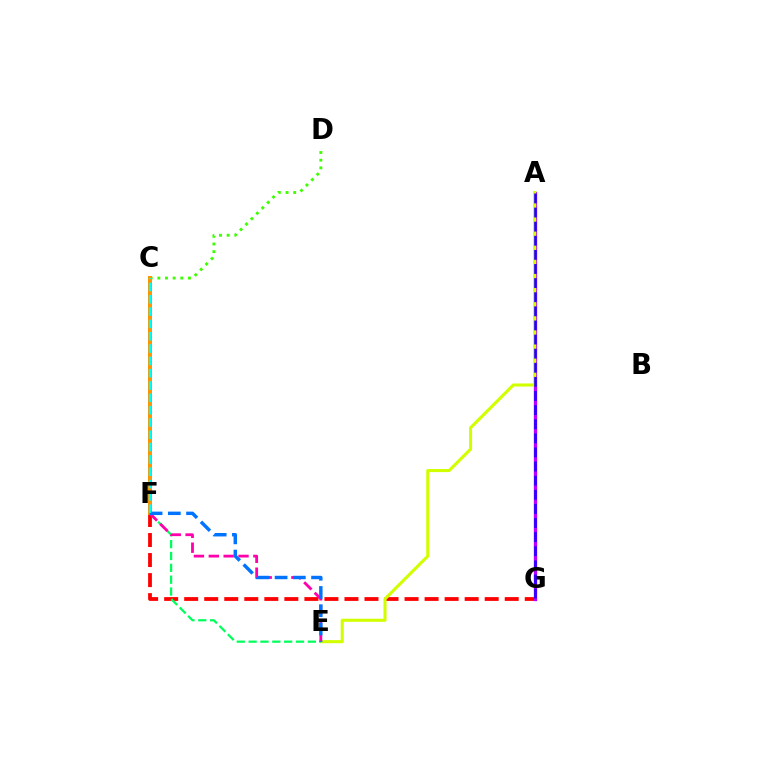{('C', 'D'): [{'color': '#3dff00', 'line_style': 'dotted', 'thickness': 2.08}], ('F', 'G'): [{'color': '#ff0000', 'line_style': 'dashed', 'thickness': 2.72}], ('A', 'G'): [{'color': '#b900ff', 'line_style': 'solid', 'thickness': 2.4}, {'color': '#2500ff', 'line_style': 'dashed', 'thickness': 1.92}], ('A', 'E'): [{'color': '#d1ff00', 'line_style': 'solid', 'thickness': 2.22}], ('E', 'F'): [{'color': '#00ff5c', 'line_style': 'dashed', 'thickness': 1.61}, {'color': '#ff00ac', 'line_style': 'dashed', 'thickness': 2.02}, {'color': '#0074ff', 'line_style': 'dashed', 'thickness': 2.48}], ('C', 'F'): [{'color': '#ff9400', 'line_style': 'solid', 'thickness': 2.87}, {'color': '#00fff6', 'line_style': 'dashed', 'thickness': 1.67}]}